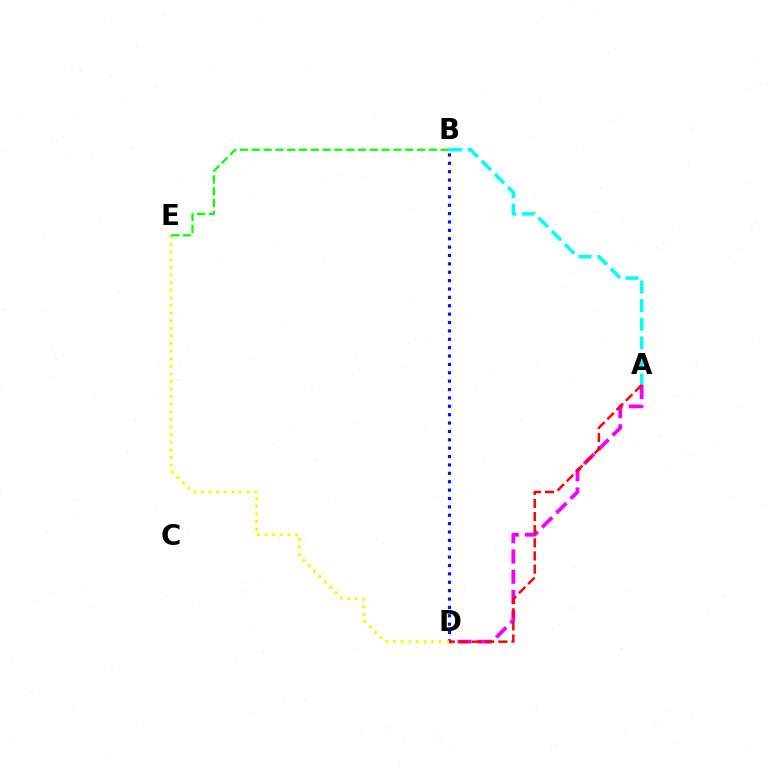{('A', 'D'): [{'color': '#ee00ff', 'line_style': 'dashed', 'thickness': 2.75}, {'color': '#ff0000', 'line_style': 'dashed', 'thickness': 1.78}], ('A', 'B'): [{'color': '#00fff6', 'line_style': 'dashed', 'thickness': 2.53}], ('B', 'D'): [{'color': '#0010ff', 'line_style': 'dotted', 'thickness': 2.28}], ('D', 'E'): [{'color': '#fcf500', 'line_style': 'dotted', 'thickness': 2.07}], ('B', 'E'): [{'color': '#08ff00', 'line_style': 'dashed', 'thickness': 1.6}]}